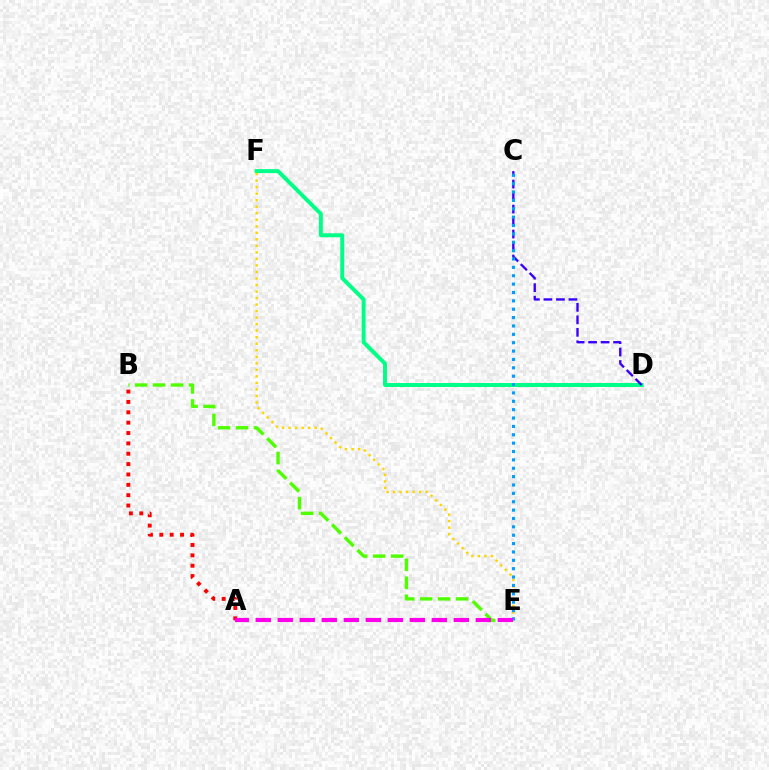{('B', 'E'): [{'color': '#4fff00', 'line_style': 'dashed', 'thickness': 2.44}], ('D', 'F'): [{'color': '#00ff86', 'line_style': 'solid', 'thickness': 2.84}], ('C', 'D'): [{'color': '#3700ff', 'line_style': 'dashed', 'thickness': 1.7}], ('E', 'F'): [{'color': '#ffd500', 'line_style': 'dotted', 'thickness': 1.77}], ('C', 'E'): [{'color': '#009eff', 'line_style': 'dotted', 'thickness': 2.27}], ('A', 'B'): [{'color': '#ff0000', 'line_style': 'dotted', 'thickness': 2.81}], ('A', 'E'): [{'color': '#ff00ed', 'line_style': 'dashed', 'thickness': 2.99}]}